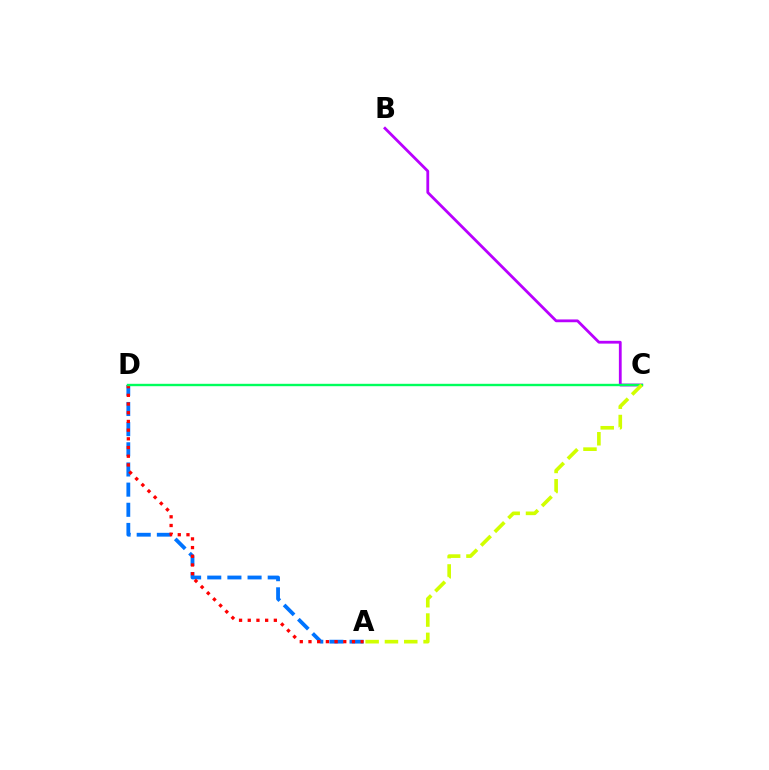{('B', 'C'): [{'color': '#b900ff', 'line_style': 'solid', 'thickness': 2.01}], ('A', 'D'): [{'color': '#0074ff', 'line_style': 'dashed', 'thickness': 2.74}, {'color': '#ff0000', 'line_style': 'dotted', 'thickness': 2.36}], ('C', 'D'): [{'color': '#00ff5c', 'line_style': 'solid', 'thickness': 1.72}], ('A', 'C'): [{'color': '#d1ff00', 'line_style': 'dashed', 'thickness': 2.62}]}